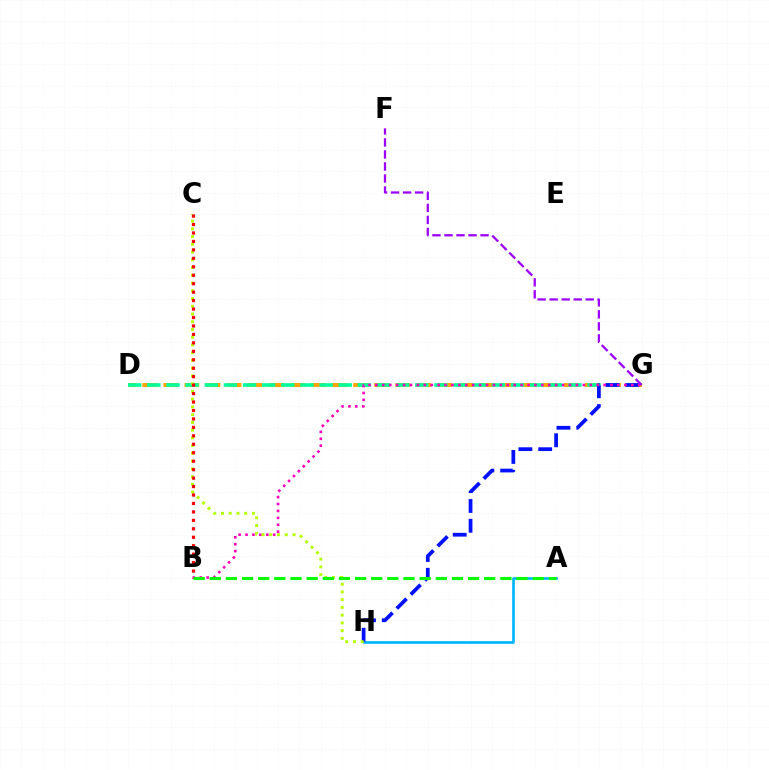{('A', 'H'): [{'color': '#00b5ff', 'line_style': 'solid', 'thickness': 1.91}], ('D', 'G'): [{'color': '#ffa500', 'line_style': 'dashed', 'thickness': 2.86}, {'color': '#00ff9d', 'line_style': 'dashed', 'thickness': 2.6}], ('G', 'H'): [{'color': '#0010ff', 'line_style': 'dashed', 'thickness': 2.69}], ('B', 'G'): [{'color': '#ff00bd', 'line_style': 'dotted', 'thickness': 1.88}], ('C', 'H'): [{'color': '#b3ff00', 'line_style': 'dotted', 'thickness': 2.1}], ('F', 'G'): [{'color': '#9b00ff', 'line_style': 'dashed', 'thickness': 1.63}], ('B', 'C'): [{'color': '#ff0000', 'line_style': 'dotted', 'thickness': 2.3}], ('A', 'B'): [{'color': '#08ff00', 'line_style': 'dashed', 'thickness': 2.19}]}